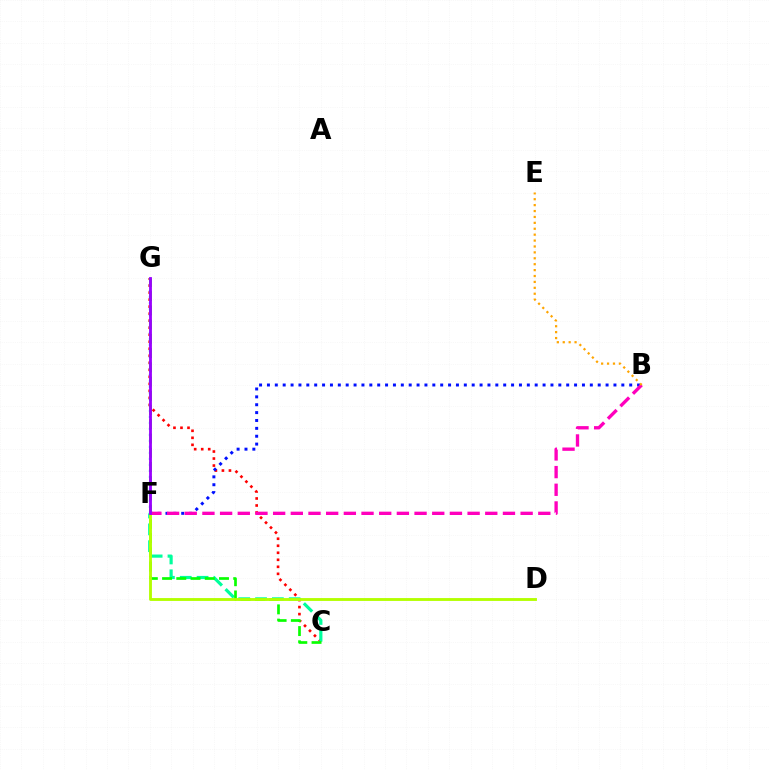{('C', 'G'): [{'color': '#ff0000', 'line_style': 'dotted', 'thickness': 1.91}, {'color': '#08ff00', 'line_style': 'dashed', 'thickness': 1.93}], ('C', 'F'): [{'color': '#00ff9d', 'line_style': 'dashed', 'thickness': 2.29}], ('F', 'G'): [{'color': '#00b5ff', 'line_style': 'dotted', 'thickness': 1.63}, {'color': '#9b00ff', 'line_style': 'solid', 'thickness': 2.03}], ('B', 'F'): [{'color': '#0010ff', 'line_style': 'dotted', 'thickness': 2.14}, {'color': '#ff00bd', 'line_style': 'dashed', 'thickness': 2.4}], ('D', 'F'): [{'color': '#b3ff00', 'line_style': 'solid', 'thickness': 2.06}], ('B', 'E'): [{'color': '#ffa500', 'line_style': 'dotted', 'thickness': 1.61}]}